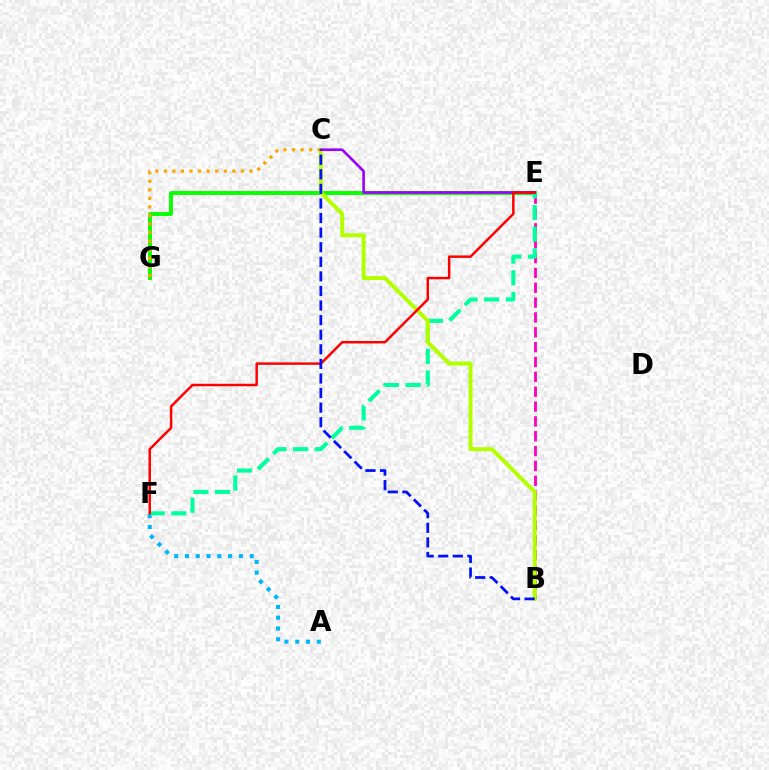{('B', 'E'): [{'color': '#ff00bd', 'line_style': 'dashed', 'thickness': 2.02}], ('A', 'F'): [{'color': '#00b5ff', 'line_style': 'dotted', 'thickness': 2.93}], ('E', 'G'): [{'color': '#08ff00', 'line_style': 'solid', 'thickness': 2.81}], ('C', 'G'): [{'color': '#ffa500', 'line_style': 'dotted', 'thickness': 2.33}], ('E', 'F'): [{'color': '#00ff9d', 'line_style': 'dashed', 'thickness': 2.94}, {'color': '#ff0000', 'line_style': 'solid', 'thickness': 1.78}], ('B', 'C'): [{'color': '#b3ff00', 'line_style': 'solid', 'thickness': 2.87}, {'color': '#0010ff', 'line_style': 'dashed', 'thickness': 1.98}], ('C', 'E'): [{'color': '#9b00ff', 'line_style': 'solid', 'thickness': 1.89}]}